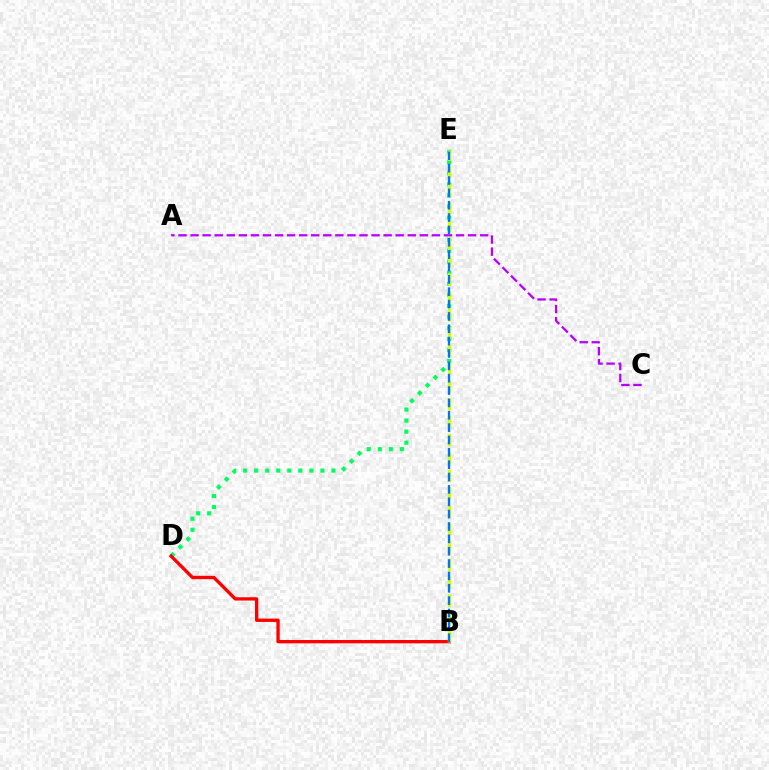{('D', 'E'): [{'color': '#00ff5c', 'line_style': 'dotted', 'thickness': 3.0}], ('A', 'C'): [{'color': '#b900ff', 'line_style': 'dashed', 'thickness': 1.64}], ('B', 'D'): [{'color': '#ff0000', 'line_style': 'solid', 'thickness': 2.39}], ('B', 'E'): [{'color': '#d1ff00', 'line_style': 'dashed', 'thickness': 2.42}, {'color': '#0074ff', 'line_style': 'dashed', 'thickness': 1.68}]}